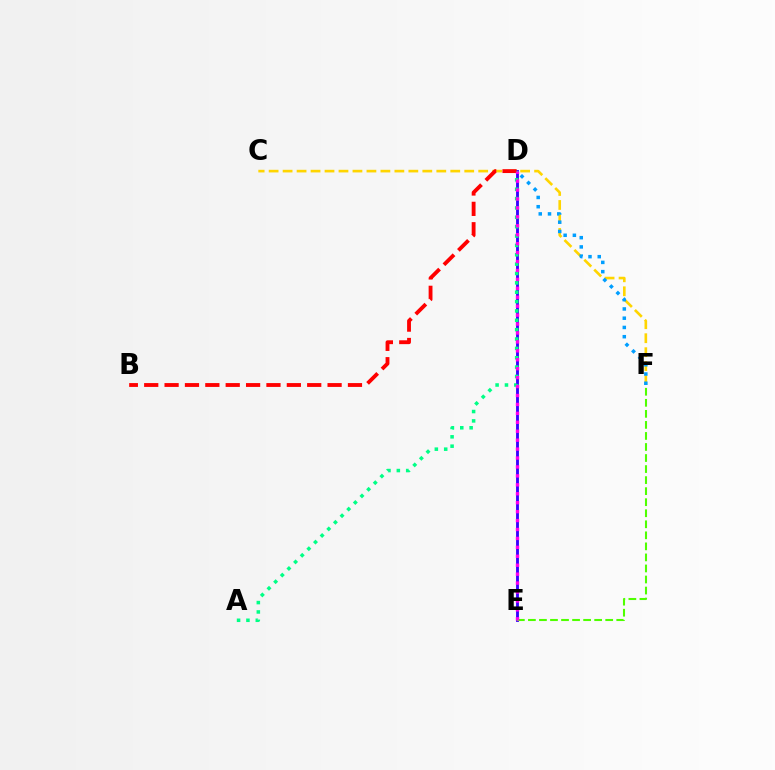{('D', 'E'): [{'color': '#3700ff', 'line_style': 'solid', 'thickness': 2.05}, {'color': '#ff00ed', 'line_style': 'dotted', 'thickness': 2.43}], ('C', 'F'): [{'color': '#ffd500', 'line_style': 'dashed', 'thickness': 1.9}], ('A', 'D'): [{'color': '#00ff86', 'line_style': 'dotted', 'thickness': 2.54}], ('B', 'D'): [{'color': '#ff0000', 'line_style': 'dashed', 'thickness': 2.77}], ('E', 'F'): [{'color': '#4fff00', 'line_style': 'dashed', 'thickness': 1.5}], ('D', 'F'): [{'color': '#009eff', 'line_style': 'dotted', 'thickness': 2.51}]}